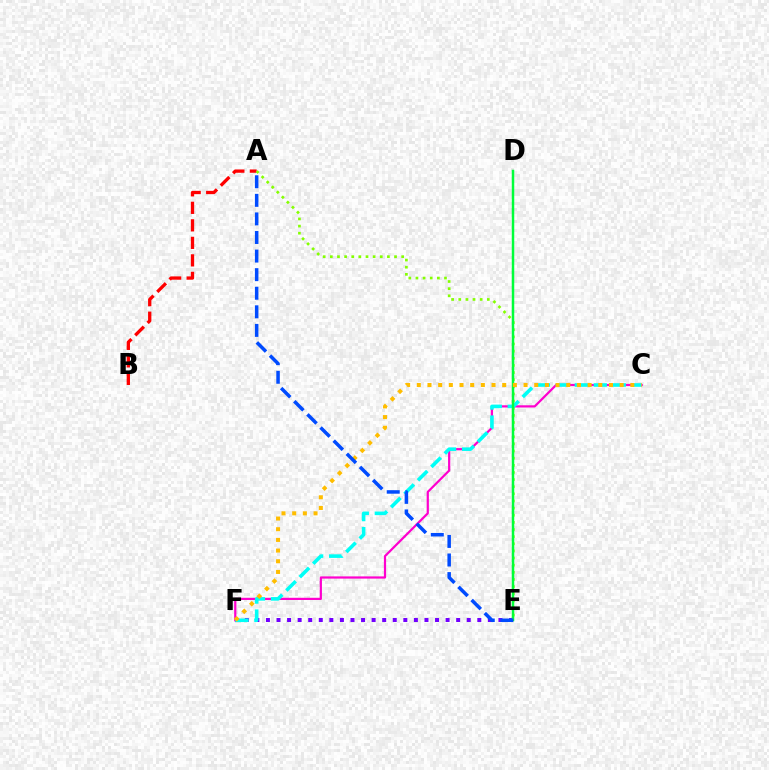{('A', 'B'): [{'color': '#ff0000', 'line_style': 'dashed', 'thickness': 2.38}], ('E', 'F'): [{'color': '#7200ff', 'line_style': 'dotted', 'thickness': 2.87}], ('A', 'E'): [{'color': '#84ff00', 'line_style': 'dotted', 'thickness': 1.94}, {'color': '#004bff', 'line_style': 'dashed', 'thickness': 2.52}], ('C', 'F'): [{'color': '#ff00cf', 'line_style': 'solid', 'thickness': 1.59}, {'color': '#00fff6', 'line_style': 'dashed', 'thickness': 2.58}, {'color': '#ffbd00', 'line_style': 'dotted', 'thickness': 2.9}], ('D', 'E'): [{'color': '#00ff39', 'line_style': 'solid', 'thickness': 1.79}]}